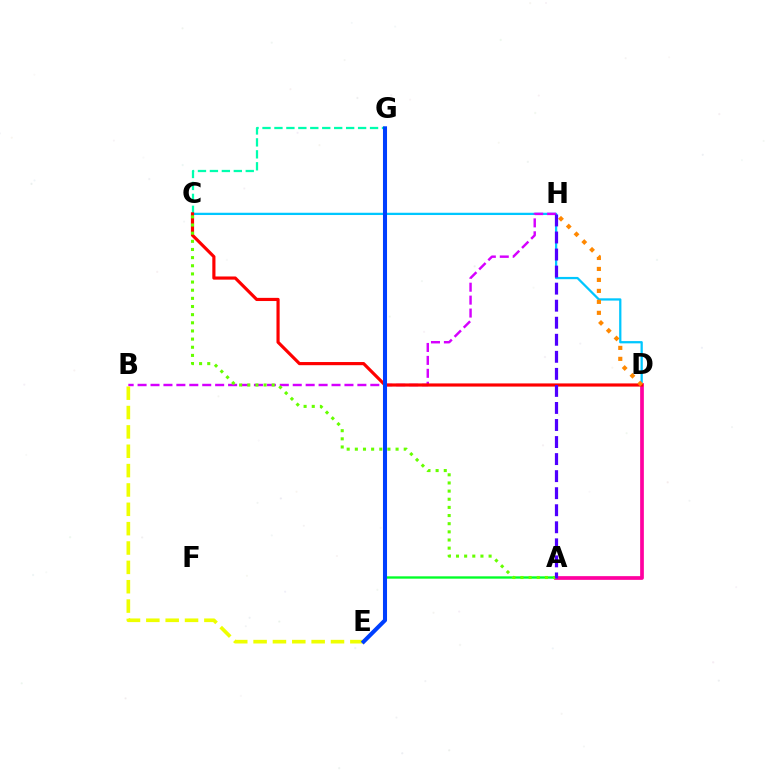{('C', 'G'): [{'color': '#00ffaf', 'line_style': 'dashed', 'thickness': 1.62}], ('A', 'E'): [{'color': '#00ff27', 'line_style': 'solid', 'thickness': 1.69}], ('A', 'D'): [{'color': '#ff00a0', 'line_style': 'solid', 'thickness': 2.67}], ('C', 'D'): [{'color': '#00c7ff', 'line_style': 'solid', 'thickness': 1.63}, {'color': '#ff0000', 'line_style': 'solid', 'thickness': 2.28}], ('B', 'H'): [{'color': '#d600ff', 'line_style': 'dashed', 'thickness': 1.76}], ('D', 'H'): [{'color': '#ff8800', 'line_style': 'dotted', 'thickness': 2.98}], ('A', 'C'): [{'color': '#66ff00', 'line_style': 'dotted', 'thickness': 2.21}], ('B', 'E'): [{'color': '#eeff00', 'line_style': 'dashed', 'thickness': 2.63}], ('A', 'H'): [{'color': '#4f00ff', 'line_style': 'dashed', 'thickness': 2.32}], ('E', 'G'): [{'color': '#003fff', 'line_style': 'solid', 'thickness': 2.92}]}